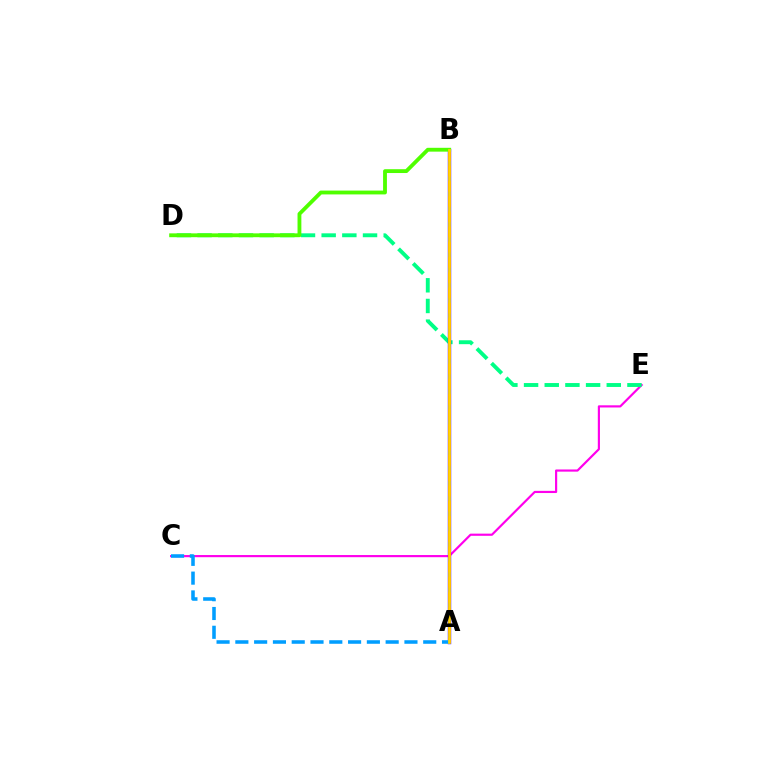{('C', 'E'): [{'color': '#ff00ed', 'line_style': 'solid', 'thickness': 1.56}], ('D', 'E'): [{'color': '#00ff86', 'line_style': 'dashed', 'thickness': 2.81}], ('A', 'B'): [{'color': '#3700ff', 'line_style': 'solid', 'thickness': 2.46}, {'color': '#ff0000', 'line_style': 'dashed', 'thickness': 2.07}, {'color': '#ffd500', 'line_style': 'solid', 'thickness': 1.99}], ('B', 'D'): [{'color': '#4fff00', 'line_style': 'solid', 'thickness': 2.76}], ('A', 'C'): [{'color': '#009eff', 'line_style': 'dashed', 'thickness': 2.55}]}